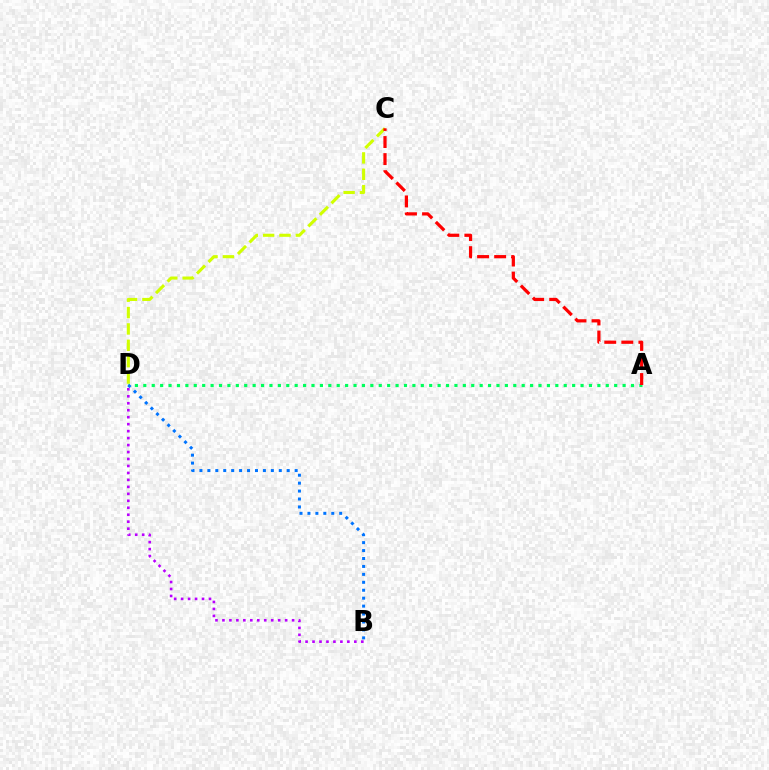{('C', 'D'): [{'color': '#d1ff00', 'line_style': 'dashed', 'thickness': 2.22}], ('A', 'D'): [{'color': '#00ff5c', 'line_style': 'dotted', 'thickness': 2.28}], ('A', 'C'): [{'color': '#ff0000', 'line_style': 'dashed', 'thickness': 2.32}], ('B', 'D'): [{'color': '#0074ff', 'line_style': 'dotted', 'thickness': 2.16}, {'color': '#b900ff', 'line_style': 'dotted', 'thickness': 1.89}]}